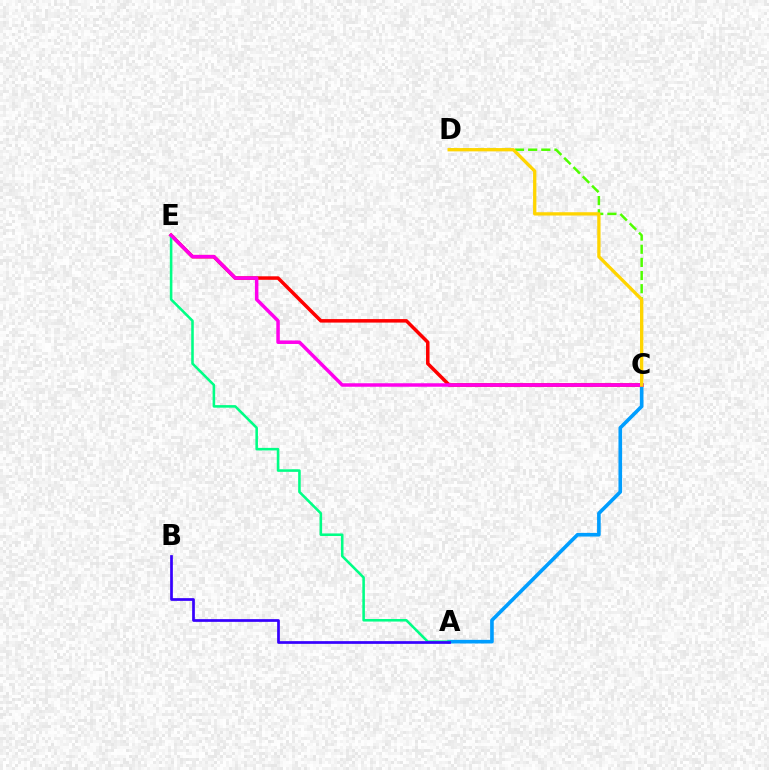{('A', 'C'): [{'color': '#009eff', 'line_style': 'solid', 'thickness': 2.61}], ('C', 'E'): [{'color': '#ff0000', 'line_style': 'solid', 'thickness': 2.52}, {'color': '#ff00ed', 'line_style': 'solid', 'thickness': 2.52}], ('A', 'E'): [{'color': '#00ff86', 'line_style': 'solid', 'thickness': 1.85}], ('C', 'D'): [{'color': '#4fff00', 'line_style': 'dashed', 'thickness': 1.79}, {'color': '#ffd500', 'line_style': 'solid', 'thickness': 2.38}], ('A', 'B'): [{'color': '#3700ff', 'line_style': 'solid', 'thickness': 1.96}]}